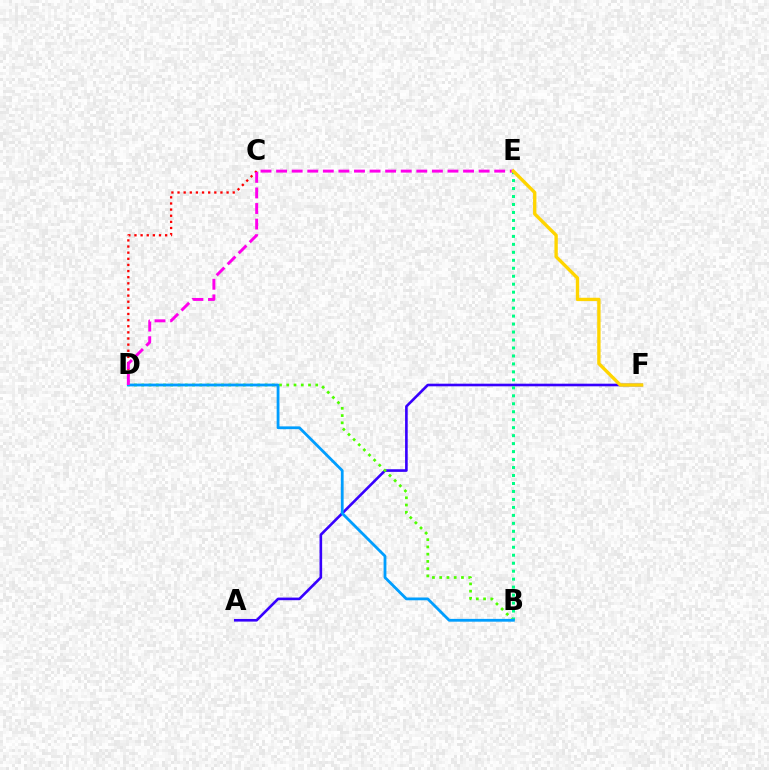{('A', 'F'): [{'color': '#3700ff', 'line_style': 'solid', 'thickness': 1.89}], ('B', 'D'): [{'color': '#4fff00', 'line_style': 'dotted', 'thickness': 1.97}, {'color': '#009eff', 'line_style': 'solid', 'thickness': 2.01}], ('B', 'E'): [{'color': '#00ff86', 'line_style': 'dotted', 'thickness': 2.17}], ('C', 'D'): [{'color': '#ff0000', 'line_style': 'dotted', 'thickness': 1.67}], ('D', 'E'): [{'color': '#ff00ed', 'line_style': 'dashed', 'thickness': 2.12}], ('E', 'F'): [{'color': '#ffd500', 'line_style': 'solid', 'thickness': 2.41}]}